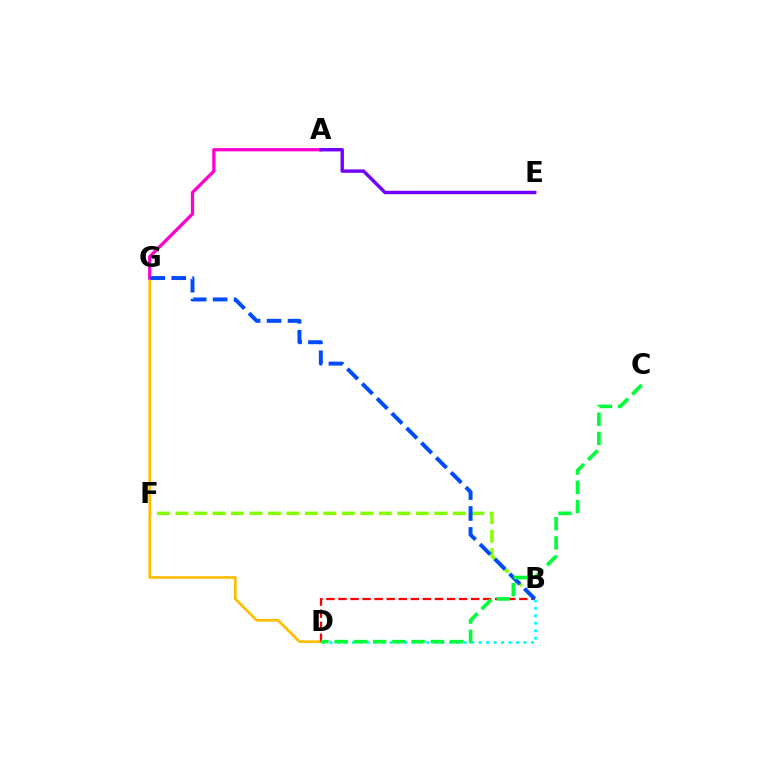{('B', 'F'): [{'color': '#84ff00', 'line_style': 'dashed', 'thickness': 2.51}], ('D', 'G'): [{'color': '#ffbd00', 'line_style': 'solid', 'thickness': 1.93}], ('A', 'G'): [{'color': '#ff00cf', 'line_style': 'solid', 'thickness': 2.35}], ('B', 'D'): [{'color': '#ff0000', 'line_style': 'dashed', 'thickness': 1.64}, {'color': '#00fff6', 'line_style': 'dotted', 'thickness': 2.03}], ('A', 'E'): [{'color': '#7200ff', 'line_style': 'solid', 'thickness': 2.47}], ('B', 'G'): [{'color': '#004bff', 'line_style': 'dashed', 'thickness': 2.84}], ('C', 'D'): [{'color': '#00ff39', 'line_style': 'dashed', 'thickness': 2.61}]}